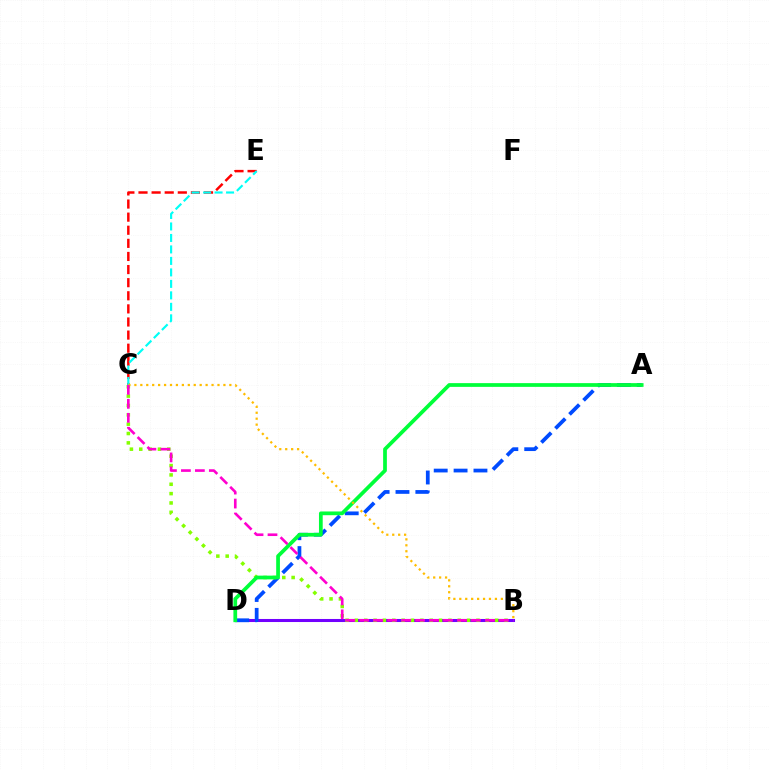{('C', 'E'): [{'color': '#ff0000', 'line_style': 'dashed', 'thickness': 1.78}, {'color': '#00fff6', 'line_style': 'dashed', 'thickness': 1.56}], ('B', 'D'): [{'color': '#7200ff', 'line_style': 'solid', 'thickness': 2.2}], ('A', 'D'): [{'color': '#004bff', 'line_style': 'dashed', 'thickness': 2.7}, {'color': '#00ff39', 'line_style': 'solid', 'thickness': 2.69}], ('B', 'C'): [{'color': '#84ff00', 'line_style': 'dotted', 'thickness': 2.54}, {'color': '#ffbd00', 'line_style': 'dotted', 'thickness': 1.61}, {'color': '#ff00cf', 'line_style': 'dashed', 'thickness': 1.9}]}